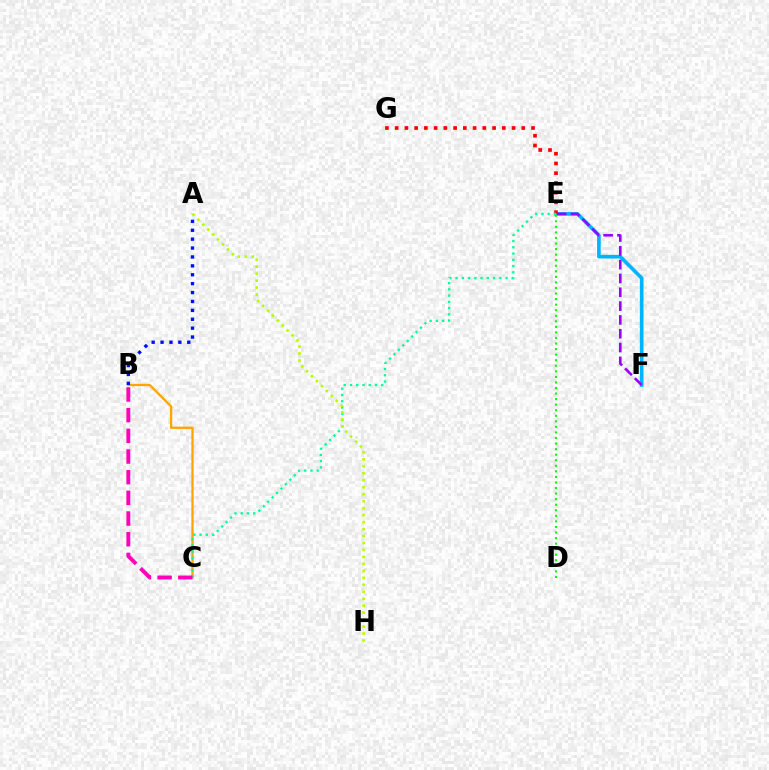{('E', 'F'): [{'color': '#00b5ff', 'line_style': 'solid', 'thickness': 2.62}, {'color': '#9b00ff', 'line_style': 'dashed', 'thickness': 1.88}], ('B', 'C'): [{'color': '#ffa500', 'line_style': 'solid', 'thickness': 1.66}, {'color': '#ff00bd', 'line_style': 'dashed', 'thickness': 2.81}], ('A', 'B'): [{'color': '#0010ff', 'line_style': 'dotted', 'thickness': 2.42}], ('E', 'G'): [{'color': '#ff0000', 'line_style': 'dotted', 'thickness': 2.65}], ('C', 'E'): [{'color': '#00ff9d', 'line_style': 'dotted', 'thickness': 1.7}], ('D', 'E'): [{'color': '#08ff00', 'line_style': 'dotted', 'thickness': 1.51}], ('A', 'H'): [{'color': '#b3ff00', 'line_style': 'dotted', 'thickness': 1.89}]}